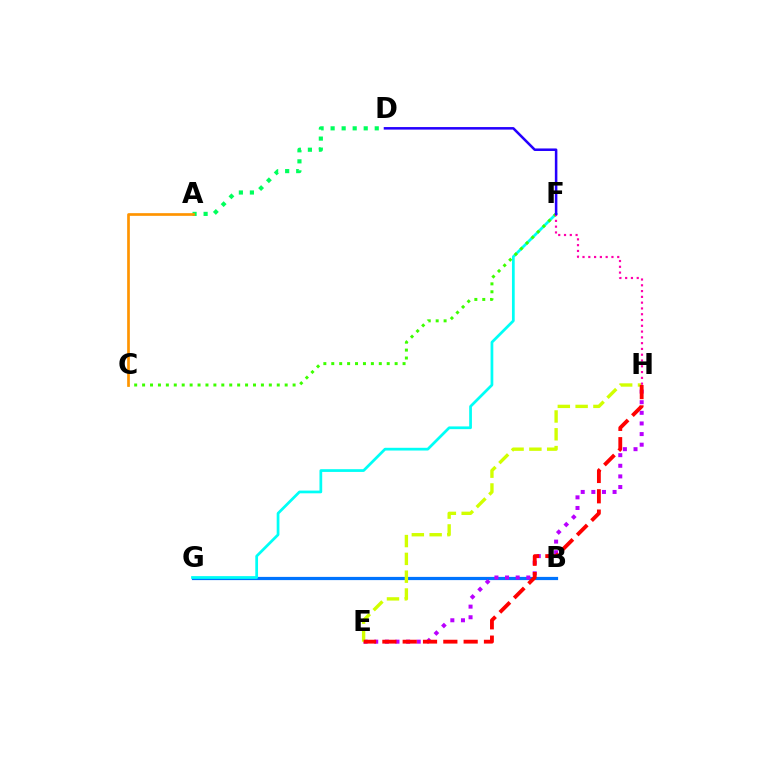{('B', 'G'): [{'color': '#0074ff', 'line_style': 'solid', 'thickness': 2.31}], ('F', 'G'): [{'color': '#00fff6', 'line_style': 'solid', 'thickness': 1.97}], ('E', 'H'): [{'color': '#b900ff', 'line_style': 'dotted', 'thickness': 2.89}, {'color': '#d1ff00', 'line_style': 'dashed', 'thickness': 2.42}, {'color': '#ff0000', 'line_style': 'dashed', 'thickness': 2.76}], ('C', 'F'): [{'color': '#3dff00', 'line_style': 'dotted', 'thickness': 2.15}], ('A', 'D'): [{'color': '#00ff5c', 'line_style': 'dotted', 'thickness': 3.0}], ('A', 'C'): [{'color': '#ff9400', 'line_style': 'solid', 'thickness': 1.93}], ('F', 'H'): [{'color': '#ff00ac', 'line_style': 'dotted', 'thickness': 1.57}], ('D', 'F'): [{'color': '#2500ff', 'line_style': 'solid', 'thickness': 1.83}]}